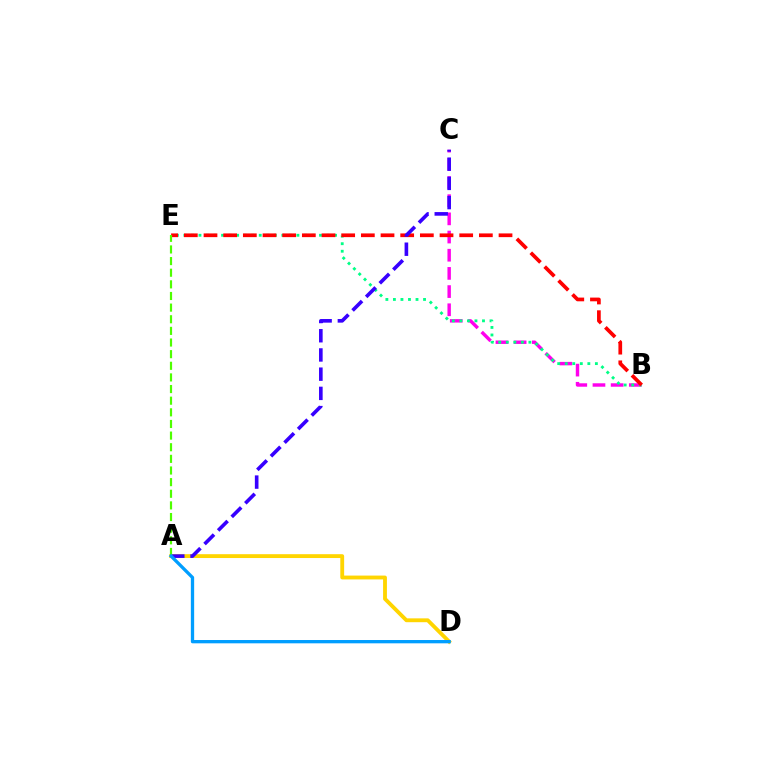{('B', 'C'): [{'color': '#ff00ed', 'line_style': 'dashed', 'thickness': 2.47}], ('B', 'E'): [{'color': '#00ff86', 'line_style': 'dotted', 'thickness': 2.05}, {'color': '#ff0000', 'line_style': 'dashed', 'thickness': 2.67}], ('A', 'D'): [{'color': '#ffd500', 'line_style': 'solid', 'thickness': 2.77}, {'color': '#009eff', 'line_style': 'solid', 'thickness': 2.38}], ('A', 'C'): [{'color': '#3700ff', 'line_style': 'dashed', 'thickness': 2.61}], ('A', 'E'): [{'color': '#4fff00', 'line_style': 'dashed', 'thickness': 1.58}]}